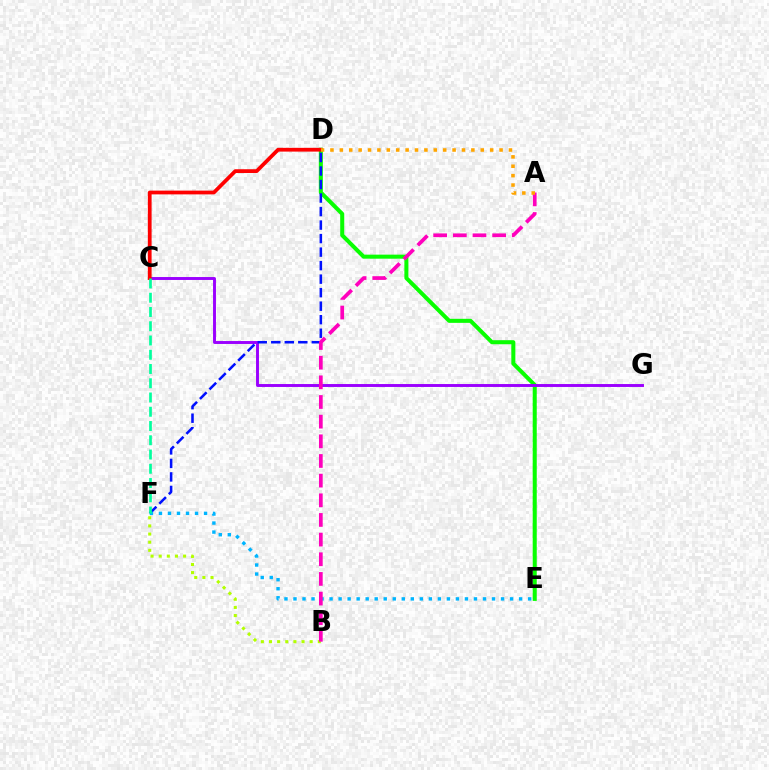{('D', 'E'): [{'color': '#08ff00', 'line_style': 'solid', 'thickness': 2.91}], ('C', 'G'): [{'color': '#9b00ff', 'line_style': 'solid', 'thickness': 2.1}], ('D', 'F'): [{'color': '#0010ff', 'line_style': 'dashed', 'thickness': 1.84}], ('E', 'F'): [{'color': '#00b5ff', 'line_style': 'dotted', 'thickness': 2.45}], ('B', 'F'): [{'color': '#b3ff00', 'line_style': 'dotted', 'thickness': 2.21}], ('C', 'D'): [{'color': '#ff0000', 'line_style': 'solid', 'thickness': 2.71}], ('A', 'B'): [{'color': '#ff00bd', 'line_style': 'dashed', 'thickness': 2.67}], ('C', 'F'): [{'color': '#00ff9d', 'line_style': 'dashed', 'thickness': 1.94}], ('A', 'D'): [{'color': '#ffa500', 'line_style': 'dotted', 'thickness': 2.55}]}